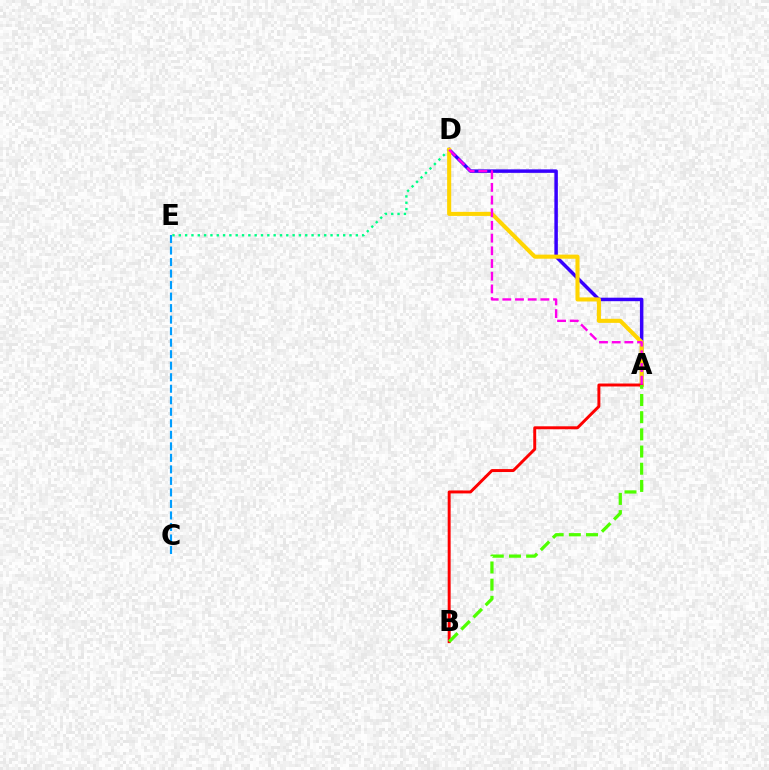{('D', 'E'): [{'color': '#00ff86', 'line_style': 'dotted', 'thickness': 1.72}], ('A', 'D'): [{'color': '#3700ff', 'line_style': 'solid', 'thickness': 2.51}, {'color': '#ffd500', 'line_style': 'solid', 'thickness': 2.94}, {'color': '#ff00ed', 'line_style': 'dashed', 'thickness': 1.72}], ('C', 'E'): [{'color': '#009eff', 'line_style': 'dashed', 'thickness': 1.56}], ('A', 'B'): [{'color': '#ff0000', 'line_style': 'solid', 'thickness': 2.12}, {'color': '#4fff00', 'line_style': 'dashed', 'thickness': 2.33}]}